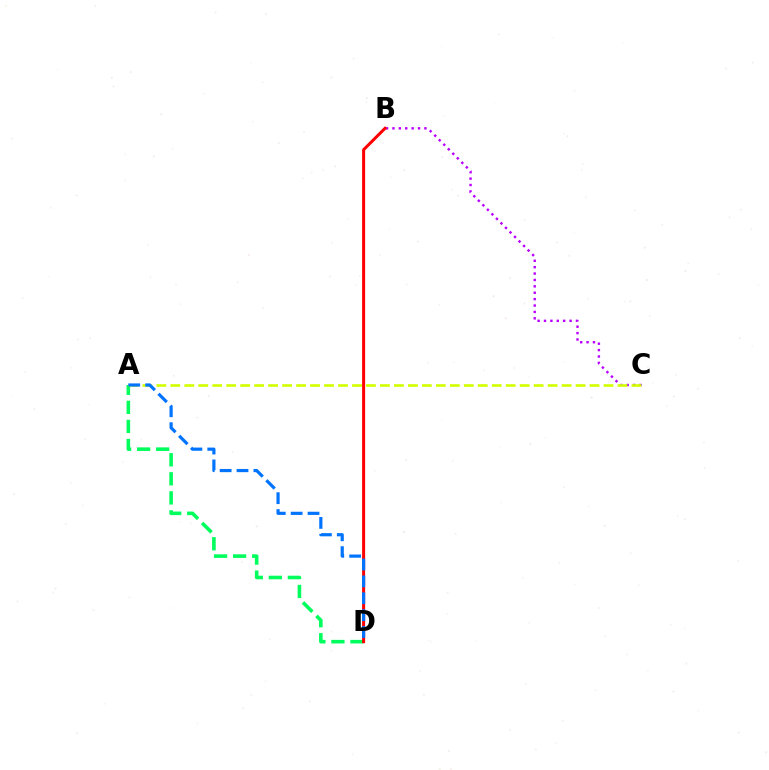{('A', 'D'): [{'color': '#00ff5c', 'line_style': 'dashed', 'thickness': 2.59}, {'color': '#0074ff', 'line_style': 'dashed', 'thickness': 2.29}], ('B', 'C'): [{'color': '#b900ff', 'line_style': 'dotted', 'thickness': 1.74}], ('B', 'D'): [{'color': '#ff0000', 'line_style': 'solid', 'thickness': 2.17}], ('A', 'C'): [{'color': '#d1ff00', 'line_style': 'dashed', 'thickness': 1.9}]}